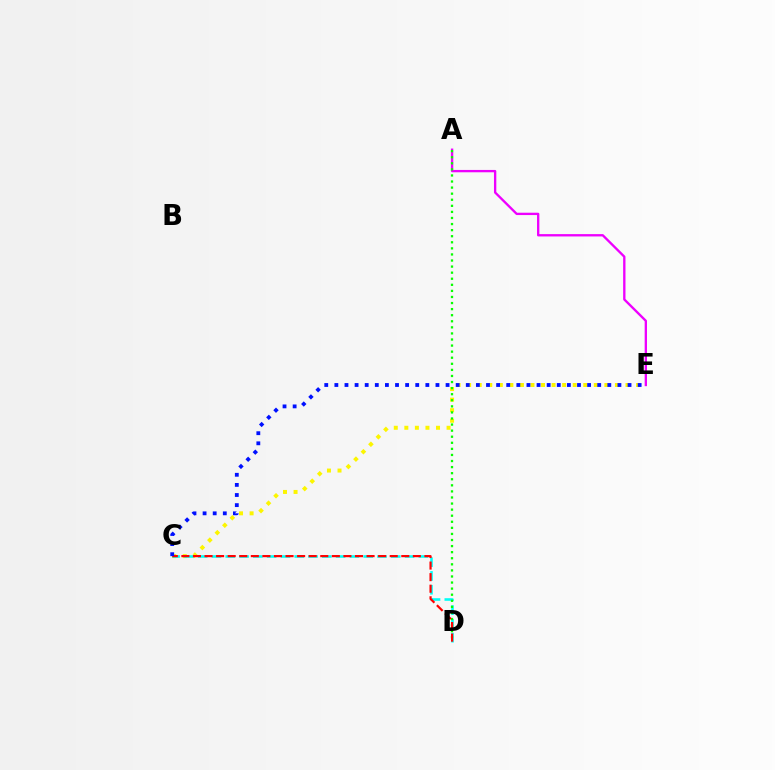{('C', 'E'): [{'color': '#fcf500', 'line_style': 'dotted', 'thickness': 2.87}, {'color': '#0010ff', 'line_style': 'dotted', 'thickness': 2.75}], ('A', 'E'): [{'color': '#ee00ff', 'line_style': 'solid', 'thickness': 1.68}], ('C', 'D'): [{'color': '#00fff6', 'line_style': 'dashed', 'thickness': 1.87}, {'color': '#ff0000', 'line_style': 'dashed', 'thickness': 1.57}], ('A', 'D'): [{'color': '#08ff00', 'line_style': 'dotted', 'thickness': 1.65}]}